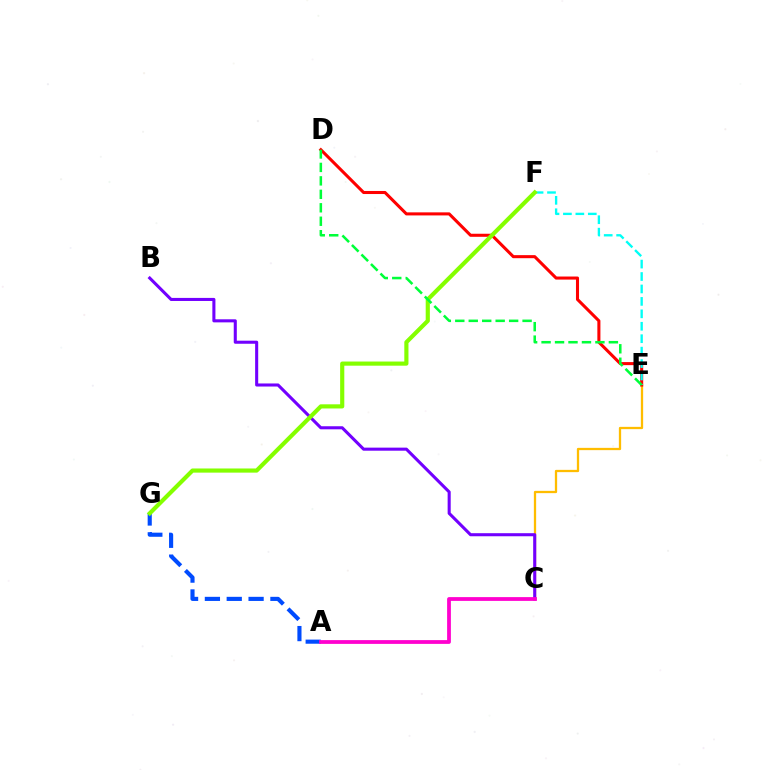{('C', 'E'): [{'color': '#ffbd00', 'line_style': 'solid', 'thickness': 1.64}], ('D', 'E'): [{'color': '#ff0000', 'line_style': 'solid', 'thickness': 2.2}, {'color': '#00ff39', 'line_style': 'dashed', 'thickness': 1.83}], ('B', 'C'): [{'color': '#7200ff', 'line_style': 'solid', 'thickness': 2.21}], ('A', 'G'): [{'color': '#004bff', 'line_style': 'dashed', 'thickness': 2.97}], ('E', 'F'): [{'color': '#00fff6', 'line_style': 'dashed', 'thickness': 1.69}], ('F', 'G'): [{'color': '#84ff00', 'line_style': 'solid', 'thickness': 2.99}], ('A', 'C'): [{'color': '#ff00cf', 'line_style': 'solid', 'thickness': 2.72}]}